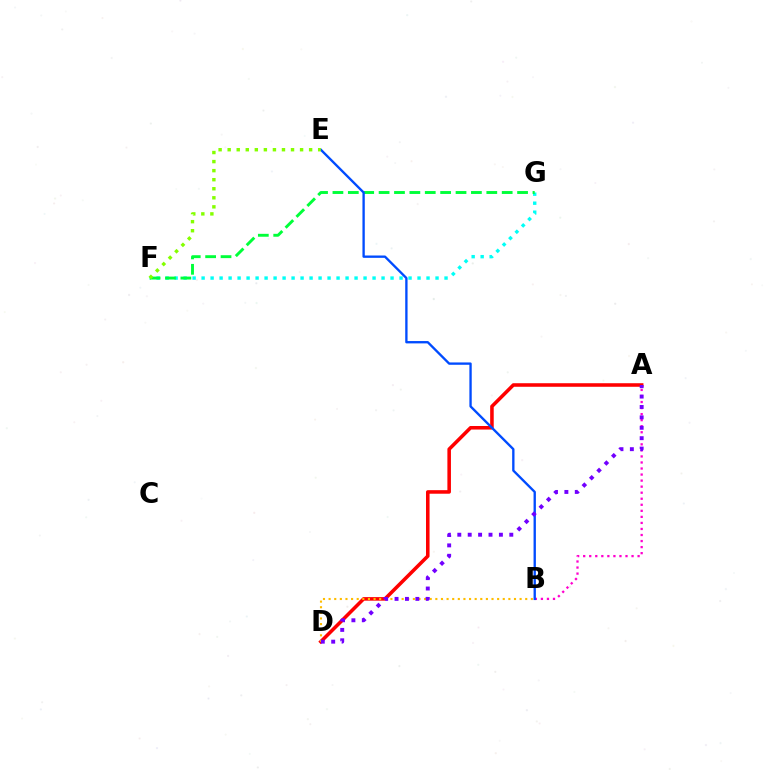{('A', 'B'): [{'color': '#ff00cf', 'line_style': 'dotted', 'thickness': 1.64}], ('A', 'D'): [{'color': '#ff0000', 'line_style': 'solid', 'thickness': 2.56}, {'color': '#7200ff', 'line_style': 'dotted', 'thickness': 2.83}], ('F', 'G'): [{'color': '#00fff6', 'line_style': 'dotted', 'thickness': 2.44}, {'color': '#00ff39', 'line_style': 'dashed', 'thickness': 2.09}], ('B', 'D'): [{'color': '#ffbd00', 'line_style': 'dotted', 'thickness': 1.53}], ('B', 'E'): [{'color': '#004bff', 'line_style': 'solid', 'thickness': 1.69}], ('E', 'F'): [{'color': '#84ff00', 'line_style': 'dotted', 'thickness': 2.46}]}